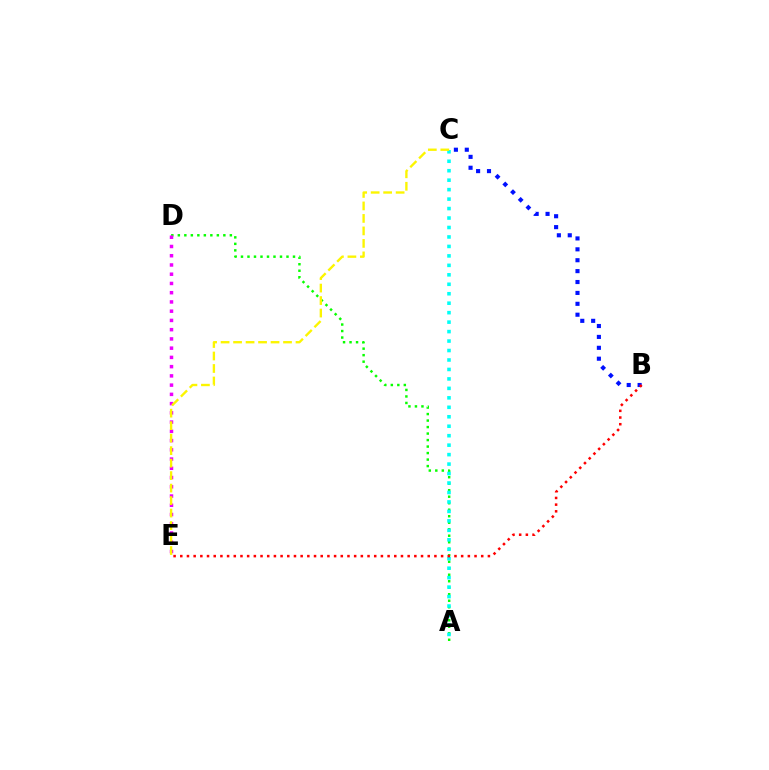{('A', 'D'): [{'color': '#08ff00', 'line_style': 'dotted', 'thickness': 1.77}], ('D', 'E'): [{'color': '#ee00ff', 'line_style': 'dotted', 'thickness': 2.51}], ('B', 'C'): [{'color': '#0010ff', 'line_style': 'dotted', 'thickness': 2.96}], ('A', 'C'): [{'color': '#00fff6', 'line_style': 'dotted', 'thickness': 2.57}], ('C', 'E'): [{'color': '#fcf500', 'line_style': 'dashed', 'thickness': 1.7}], ('B', 'E'): [{'color': '#ff0000', 'line_style': 'dotted', 'thickness': 1.82}]}